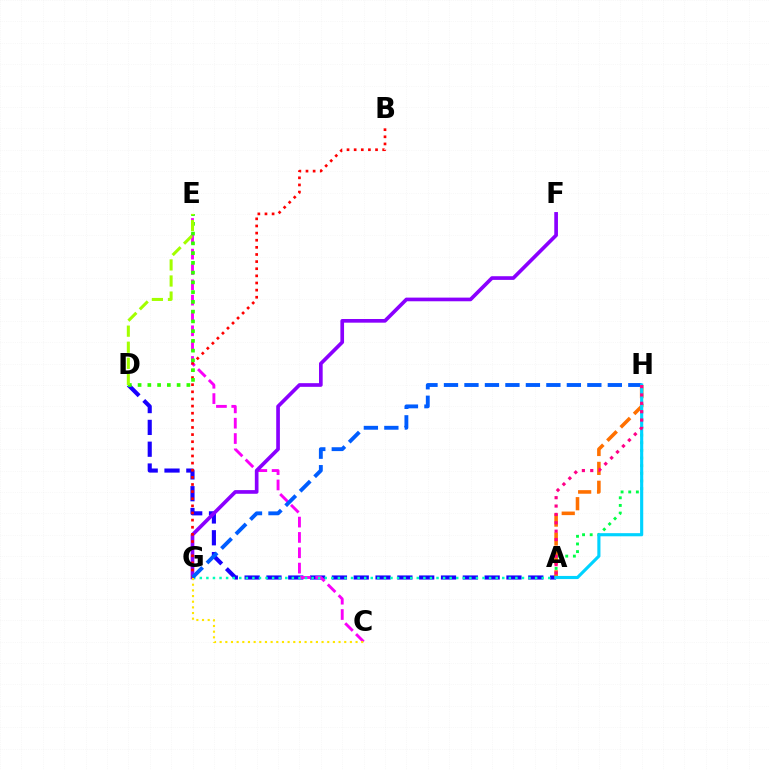{('A', 'H'): [{'color': '#00ff45', 'line_style': 'dotted', 'thickness': 2.08}, {'color': '#ff7000', 'line_style': 'dashed', 'thickness': 2.57}, {'color': '#00d3ff', 'line_style': 'solid', 'thickness': 2.26}, {'color': '#ff0088', 'line_style': 'dotted', 'thickness': 2.27}], ('A', 'D'): [{'color': '#1900ff', 'line_style': 'dashed', 'thickness': 2.96}], ('C', 'E'): [{'color': '#fa00f9', 'line_style': 'dashed', 'thickness': 2.08}], ('F', 'G'): [{'color': '#8a00ff', 'line_style': 'solid', 'thickness': 2.64}], ('A', 'G'): [{'color': '#00ffbb', 'line_style': 'dotted', 'thickness': 1.79}], ('B', 'G'): [{'color': '#ff0000', 'line_style': 'dotted', 'thickness': 1.94}], ('G', 'H'): [{'color': '#005dff', 'line_style': 'dashed', 'thickness': 2.78}], ('D', 'E'): [{'color': '#31ff00', 'line_style': 'dotted', 'thickness': 2.65}, {'color': '#a2ff00', 'line_style': 'dashed', 'thickness': 2.18}], ('C', 'G'): [{'color': '#ffe600', 'line_style': 'dotted', 'thickness': 1.54}]}